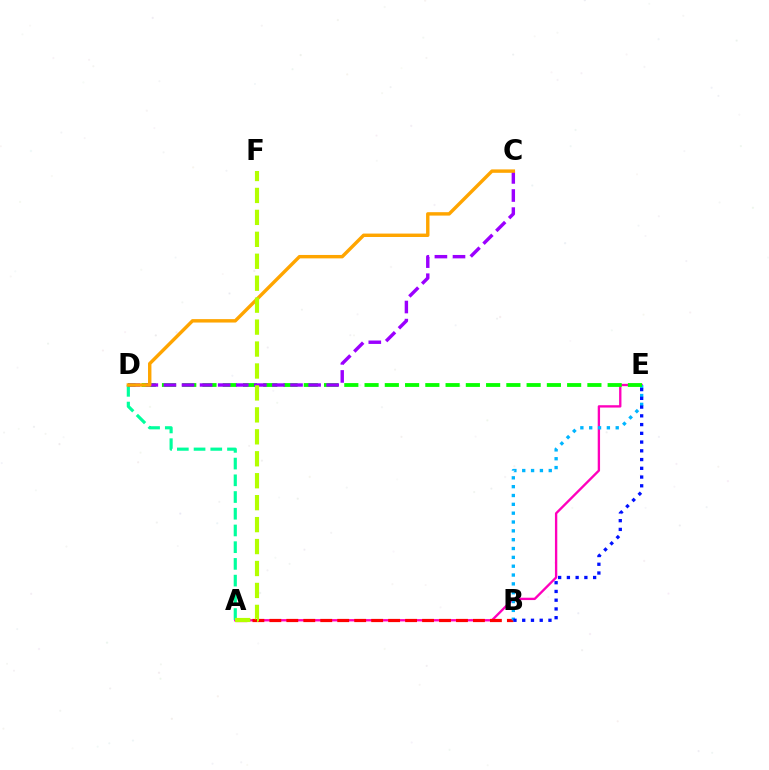{('A', 'E'): [{'color': '#ff00bd', 'line_style': 'solid', 'thickness': 1.69}], ('A', 'B'): [{'color': '#ff0000', 'line_style': 'dashed', 'thickness': 2.3}], ('B', 'E'): [{'color': '#00b5ff', 'line_style': 'dotted', 'thickness': 2.4}, {'color': '#0010ff', 'line_style': 'dotted', 'thickness': 2.38}], ('A', 'D'): [{'color': '#00ff9d', 'line_style': 'dashed', 'thickness': 2.27}], ('D', 'E'): [{'color': '#08ff00', 'line_style': 'dashed', 'thickness': 2.75}], ('C', 'D'): [{'color': '#9b00ff', 'line_style': 'dashed', 'thickness': 2.46}, {'color': '#ffa500', 'line_style': 'solid', 'thickness': 2.46}], ('A', 'F'): [{'color': '#b3ff00', 'line_style': 'dashed', 'thickness': 2.98}]}